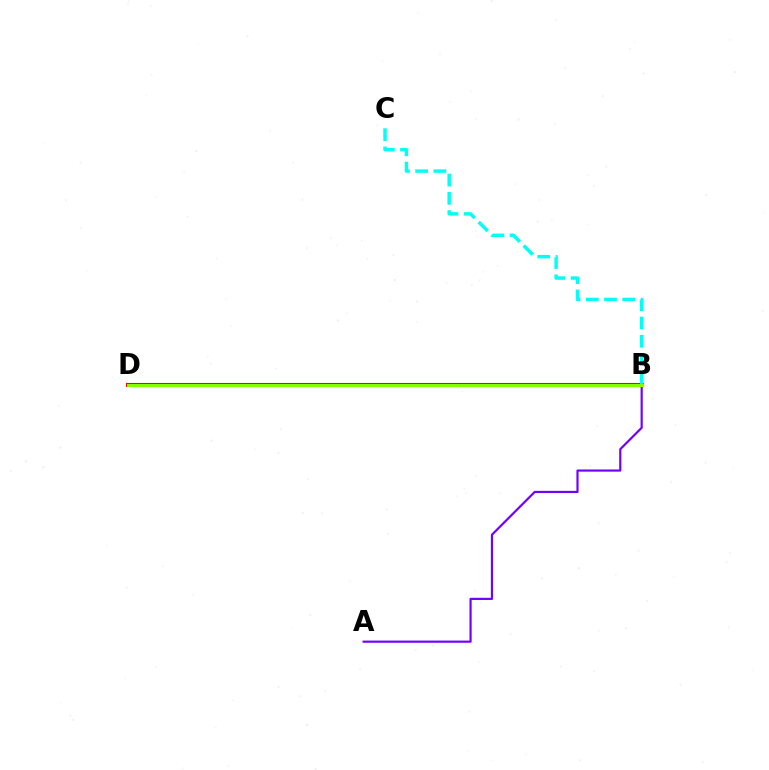{('B', 'D'): [{'color': '#ff0000', 'line_style': 'solid', 'thickness': 2.95}, {'color': '#84ff00', 'line_style': 'solid', 'thickness': 2.21}], ('B', 'C'): [{'color': '#00fff6', 'line_style': 'dashed', 'thickness': 2.48}], ('A', 'B'): [{'color': '#7200ff', 'line_style': 'solid', 'thickness': 1.57}]}